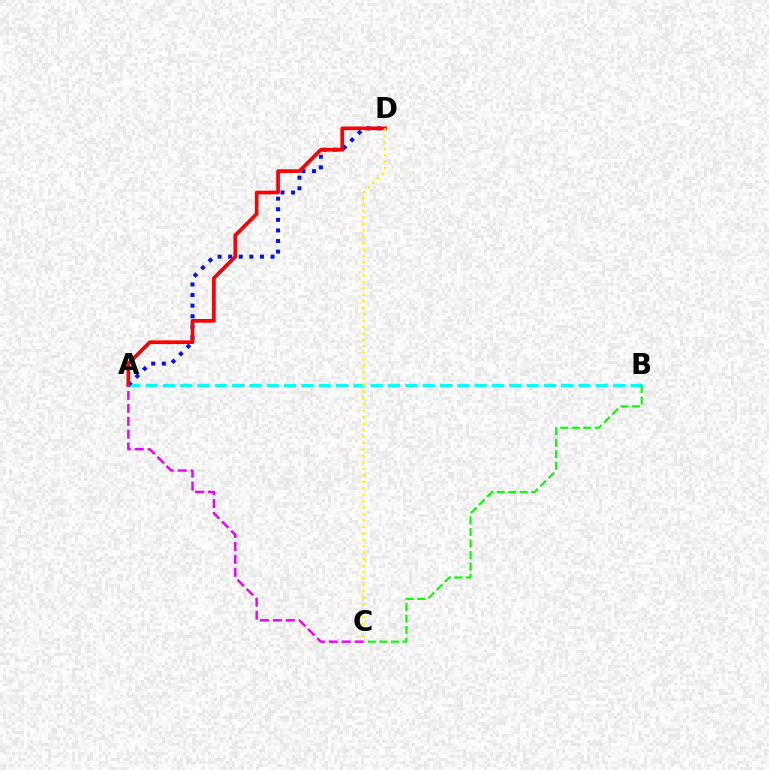{('A', 'B'): [{'color': '#00fff6', 'line_style': 'dashed', 'thickness': 2.35}], ('A', 'D'): [{'color': '#0010ff', 'line_style': 'dotted', 'thickness': 2.88}, {'color': '#ff0000', 'line_style': 'solid', 'thickness': 2.66}], ('B', 'C'): [{'color': '#08ff00', 'line_style': 'dashed', 'thickness': 1.56}], ('C', 'D'): [{'color': '#fcf500', 'line_style': 'dotted', 'thickness': 1.75}], ('A', 'C'): [{'color': '#ee00ff', 'line_style': 'dashed', 'thickness': 1.76}]}